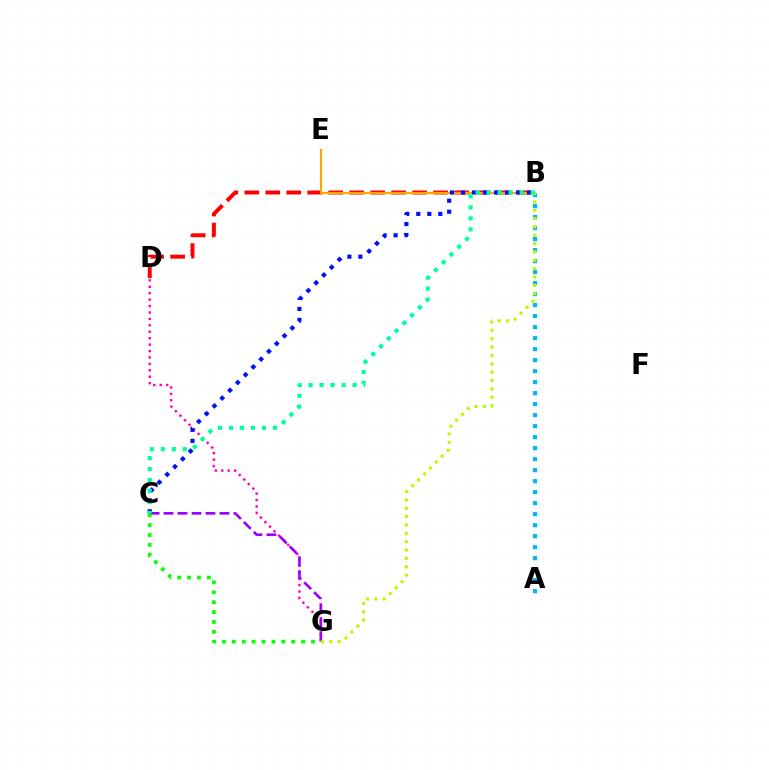{('B', 'D'): [{'color': '#ff0000', 'line_style': 'dashed', 'thickness': 2.85}], ('D', 'G'): [{'color': '#ff00bd', 'line_style': 'dotted', 'thickness': 1.75}], ('B', 'E'): [{'color': '#ffa500', 'line_style': 'solid', 'thickness': 1.52}], ('A', 'B'): [{'color': '#00b5ff', 'line_style': 'dotted', 'thickness': 2.99}], ('C', 'G'): [{'color': '#9b00ff', 'line_style': 'dashed', 'thickness': 1.9}, {'color': '#08ff00', 'line_style': 'dotted', 'thickness': 2.69}], ('B', 'C'): [{'color': '#0010ff', 'line_style': 'dotted', 'thickness': 2.99}, {'color': '#00ff9d', 'line_style': 'dotted', 'thickness': 2.99}], ('B', 'G'): [{'color': '#b3ff00', 'line_style': 'dotted', 'thickness': 2.27}]}